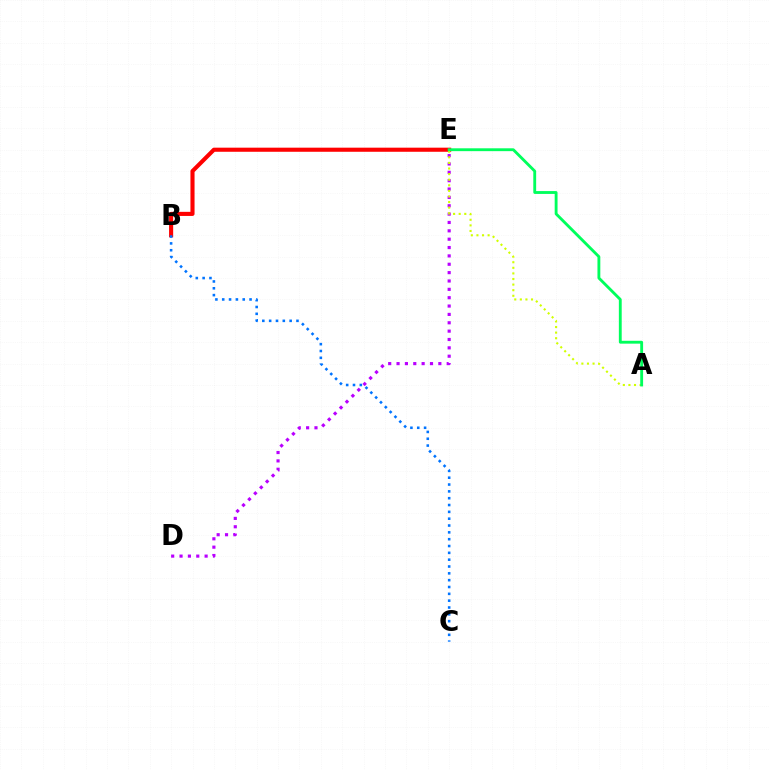{('B', 'E'): [{'color': '#ff0000', 'line_style': 'solid', 'thickness': 2.95}], ('D', 'E'): [{'color': '#b900ff', 'line_style': 'dotted', 'thickness': 2.27}], ('B', 'C'): [{'color': '#0074ff', 'line_style': 'dotted', 'thickness': 1.86}], ('A', 'E'): [{'color': '#d1ff00', 'line_style': 'dotted', 'thickness': 1.52}, {'color': '#00ff5c', 'line_style': 'solid', 'thickness': 2.05}]}